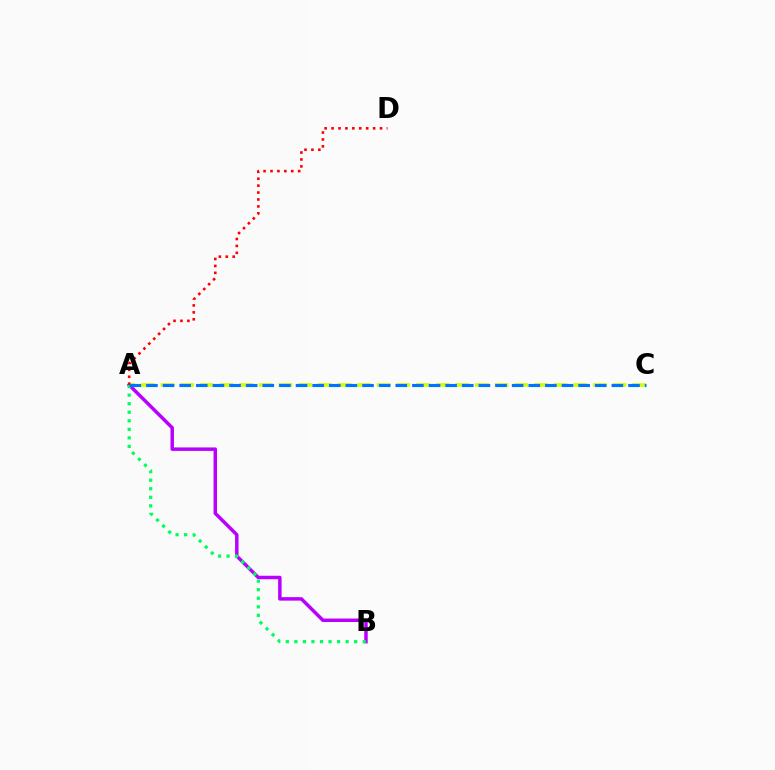{('A', 'C'): [{'color': '#d1ff00', 'line_style': 'dashed', 'thickness': 2.67}, {'color': '#0074ff', 'line_style': 'dashed', 'thickness': 2.26}], ('A', 'B'): [{'color': '#b900ff', 'line_style': 'solid', 'thickness': 2.5}, {'color': '#00ff5c', 'line_style': 'dotted', 'thickness': 2.32}], ('A', 'D'): [{'color': '#ff0000', 'line_style': 'dotted', 'thickness': 1.88}]}